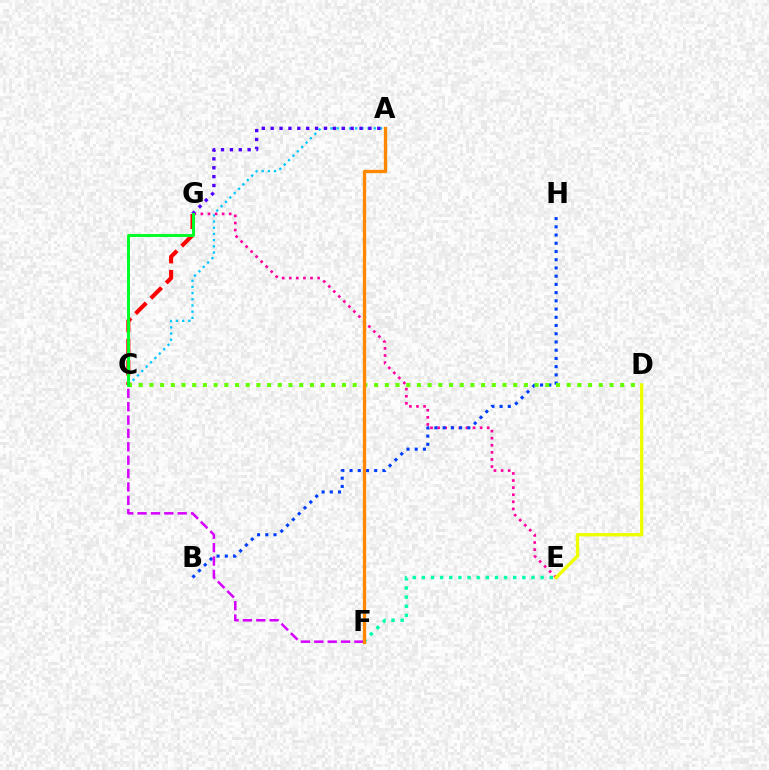{('E', 'G'): [{'color': '#ff00a0', 'line_style': 'dotted', 'thickness': 1.92}], ('B', 'H'): [{'color': '#003fff', 'line_style': 'dotted', 'thickness': 2.23}], ('C', 'G'): [{'color': '#ff0000', 'line_style': 'dashed', 'thickness': 2.94}, {'color': '#00ff27', 'line_style': 'solid', 'thickness': 2.13}], ('A', 'C'): [{'color': '#00c7ff', 'line_style': 'dotted', 'thickness': 1.68}], ('C', 'D'): [{'color': '#66ff00', 'line_style': 'dotted', 'thickness': 2.91}], ('E', 'F'): [{'color': '#00ffaf', 'line_style': 'dotted', 'thickness': 2.48}], ('C', 'F'): [{'color': '#d600ff', 'line_style': 'dashed', 'thickness': 1.82}], ('D', 'E'): [{'color': '#eeff00', 'line_style': 'solid', 'thickness': 2.41}], ('A', 'G'): [{'color': '#4f00ff', 'line_style': 'dotted', 'thickness': 2.41}], ('A', 'F'): [{'color': '#ff8800', 'line_style': 'solid', 'thickness': 2.38}]}